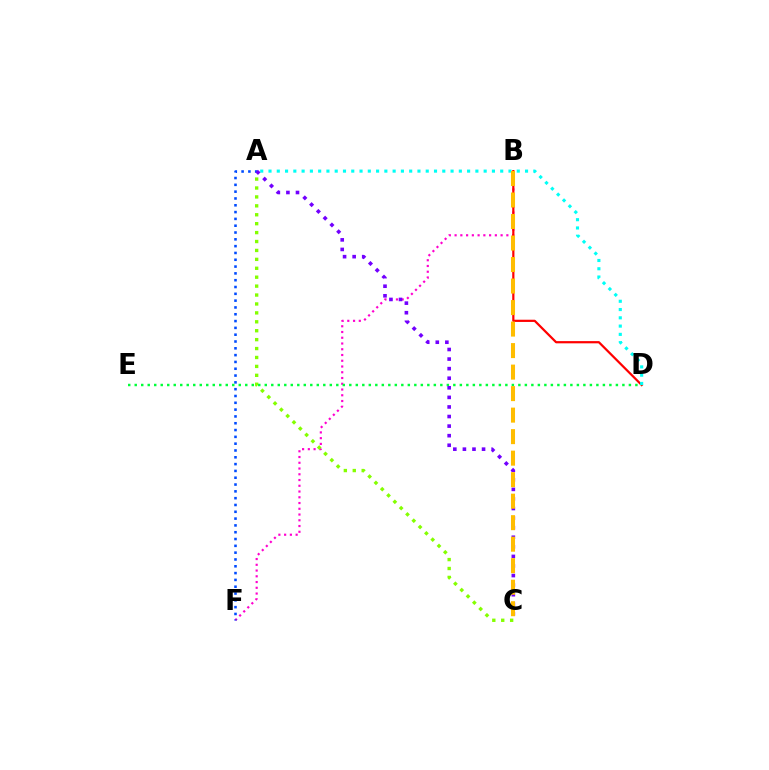{('B', 'F'): [{'color': '#ff00cf', 'line_style': 'dotted', 'thickness': 1.56}], ('A', 'C'): [{'color': '#84ff00', 'line_style': 'dotted', 'thickness': 2.42}, {'color': '#7200ff', 'line_style': 'dotted', 'thickness': 2.6}], ('B', 'D'): [{'color': '#ff0000', 'line_style': 'solid', 'thickness': 1.59}], ('D', 'E'): [{'color': '#00ff39', 'line_style': 'dotted', 'thickness': 1.77}], ('A', 'D'): [{'color': '#00fff6', 'line_style': 'dotted', 'thickness': 2.25}], ('A', 'F'): [{'color': '#004bff', 'line_style': 'dotted', 'thickness': 1.85}], ('B', 'C'): [{'color': '#ffbd00', 'line_style': 'dashed', 'thickness': 2.92}]}